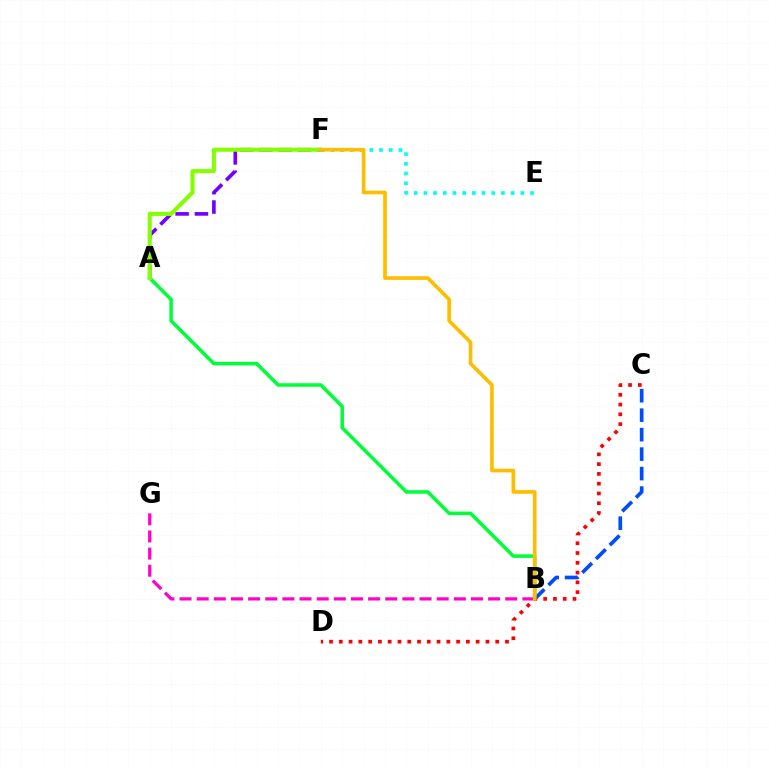{('B', 'C'): [{'color': '#004bff', 'line_style': 'dashed', 'thickness': 2.65}], ('B', 'G'): [{'color': '#ff00cf', 'line_style': 'dashed', 'thickness': 2.33}], ('A', 'F'): [{'color': '#7200ff', 'line_style': 'dashed', 'thickness': 2.62}, {'color': '#84ff00', 'line_style': 'solid', 'thickness': 2.93}], ('A', 'B'): [{'color': '#00ff39', 'line_style': 'solid', 'thickness': 2.55}], ('C', 'D'): [{'color': '#ff0000', 'line_style': 'dotted', 'thickness': 2.66}], ('E', 'F'): [{'color': '#00fff6', 'line_style': 'dotted', 'thickness': 2.64}], ('B', 'F'): [{'color': '#ffbd00', 'line_style': 'solid', 'thickness': 2.62}]}